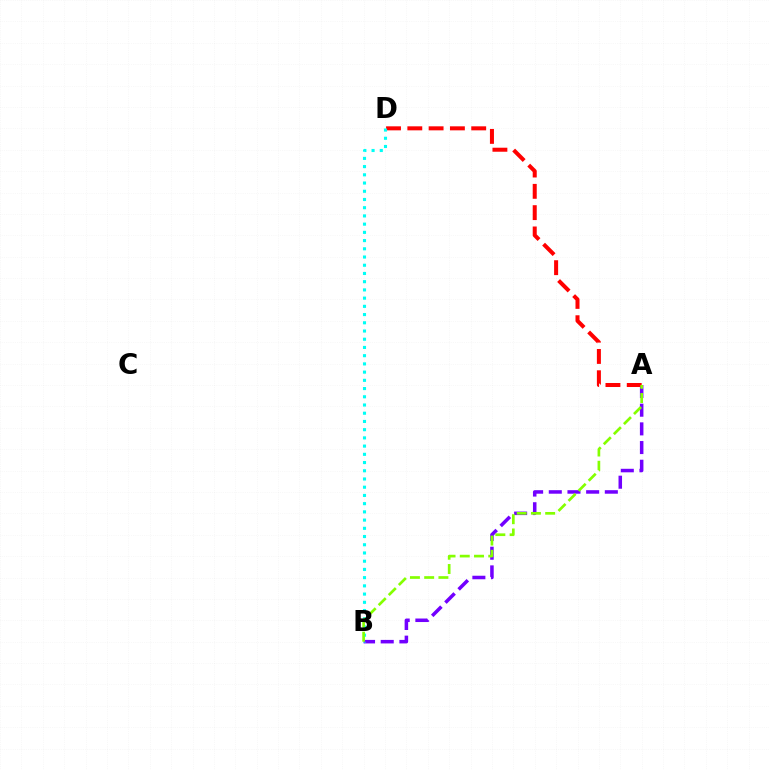{('A', 'B'): [{'color': '#7200ff', 'line_style': 'dashed', 'thickness': 2.54}, {'color': '#84ff00', 'line_style': 'dashed', 'thickness': 1.93}], ('A', 'D'): [{'color': '#ff0000', 'line_style': 'dashed', 'thickness': 2.89}], ('B', 'D'): [{'color': '#00fff6', 'line_style': 'dotted', 'thickness': 2.23}]}